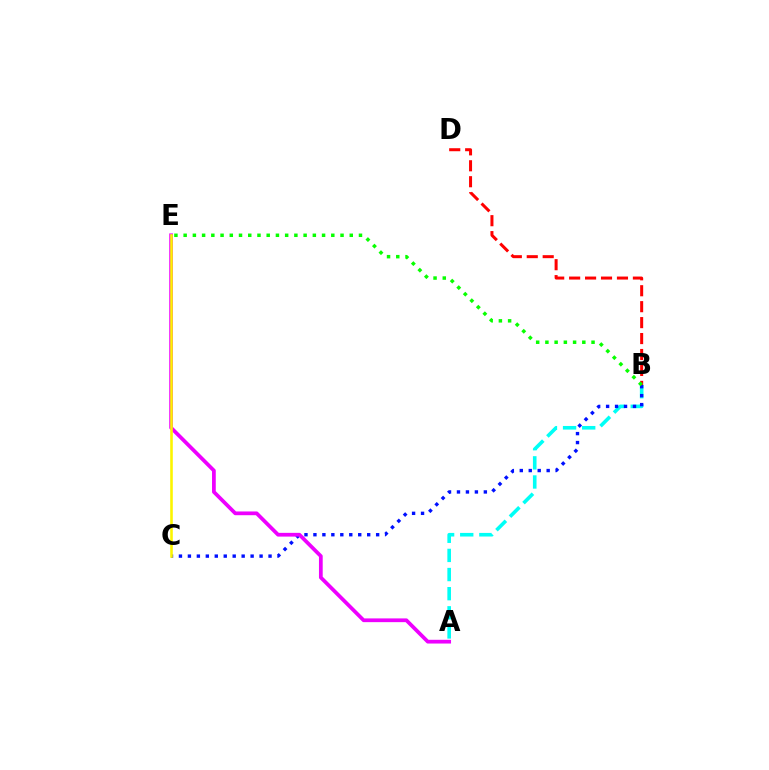{('A', 'B'): [{'color': '#00fff6', 'line_style': 'dashed', 'thickness': 2.6}], ('B', 'C'): [{'color': '#0010ff', 'line_style': 'dotted', 'thickness': 2.43}], ('B', 'D'): [{'color': '#ff0000', 'line_style': 'dashed', 'thickness': 2.17}], ('A', 'E'): [{'color': '#ee00ff', 'line_style': 'solid', 'thickness': 2.69}], ('B', 'E'): [{'color': '#08ff00', 'line_style': 'dotted', 'thickness': 2.51}], ('C', 'E'): [{'color': '#fcf500', 'line_style': 'solid', 'thickness': 1.87}]}